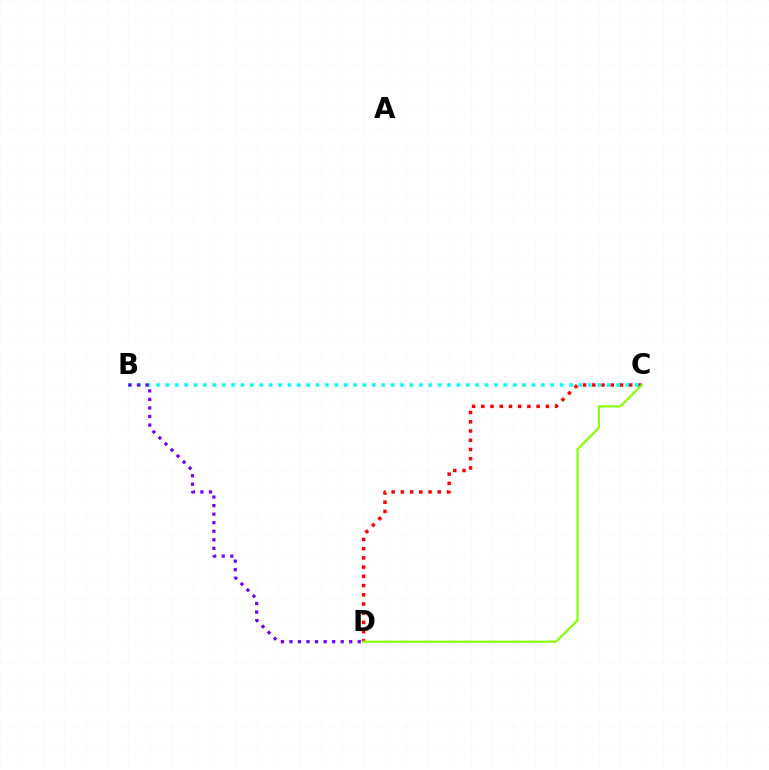{('C', 'D'): [{'color': '#ff0000', 'line_style': 'dotted', 'thickness': 2.51}, {'color': '#84ff00', 'line_style': 'solid', 'thickness': 1.52}], ('B', 'C'): [{'color': '#00fff6', 'line_style': 'dotted', 'thickness': 2.55}], ('B', 'D'): [{'color': '#7200ff', 'line_style': 'dotted', 'thickness': 2.32}]}